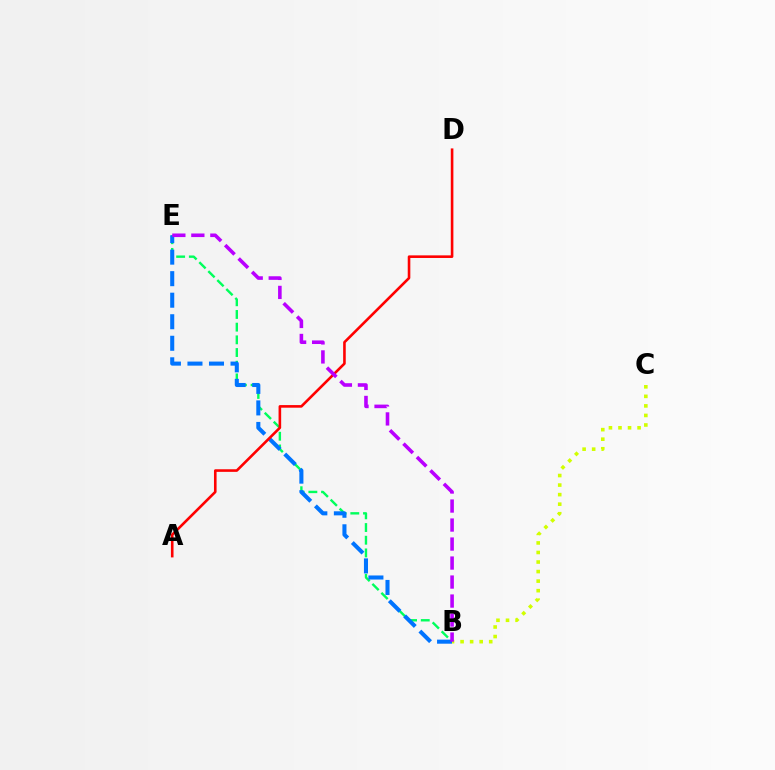{('B', 'E'): [{'color': '#00ff5c', 'line_style': 'dashed', 'thickness': 1.72}, {'color': '#0074ff', 'line_style': 'dashed', 'thickness': 2.93}, {'color': '#b900ff', 'line_style': 'dashed', 'thickness': 2.58}], ('A', 'D'): [{'color': '#ff0000', 'line_style': 'solid', 'thickness': 1.87}], ('B', 'C'): [{'color': '#d1ff00', 'line_style': 'dotted', 'thickness': 2.59}]}